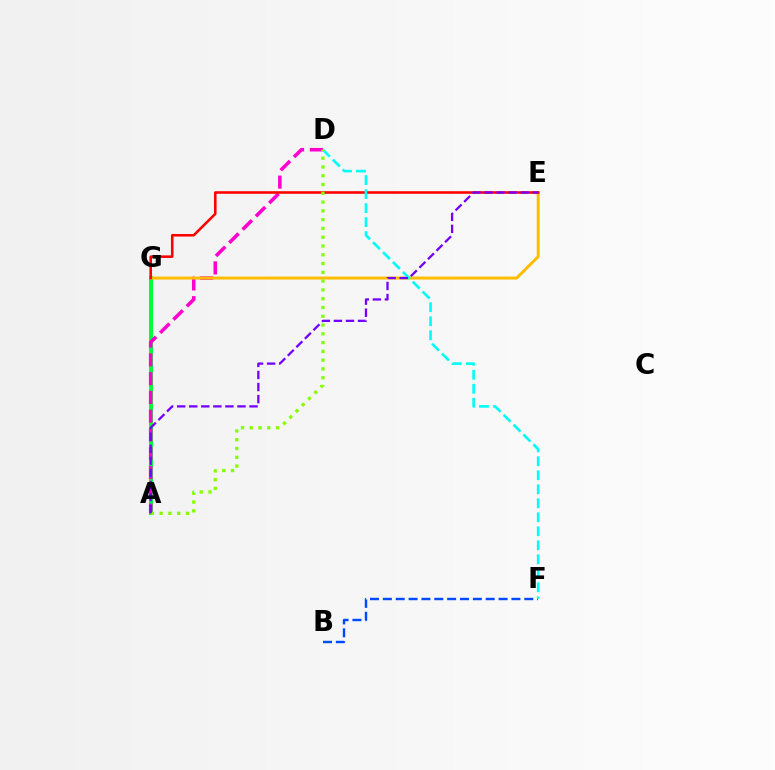{('A', 'G'): [{'color': '#00ff39', 'line_style': 'solid', 'thickness': 2.91}], ('A', 'D'): [{'color': '#ff00cf', 'line_style': 'dashed', 'thickness': 2.55}, {'color': '#84ff00', 'line_style': 'dotted', 'thickness': 2.39}], ('E', 'G'): [{'color': '#ffbd00', 'line_style': 'solid', 'thickness': 2.13}, {'color': '#ff0000', 'line_style': 'solid', 'thickness': 1.86}], ('B', 'F'): [{'color': '#004bff', 'line_style': 'dashed', 'thickness': 1.75}], ('D', 'F'): [{'color': '#00fff6', 'line_style': 'dashed', 'thickness': 1.9}], ('A', 'E'): [{'color': '#7200ff', 'line_style': 'dashed', 'thickness': 1.64}]}